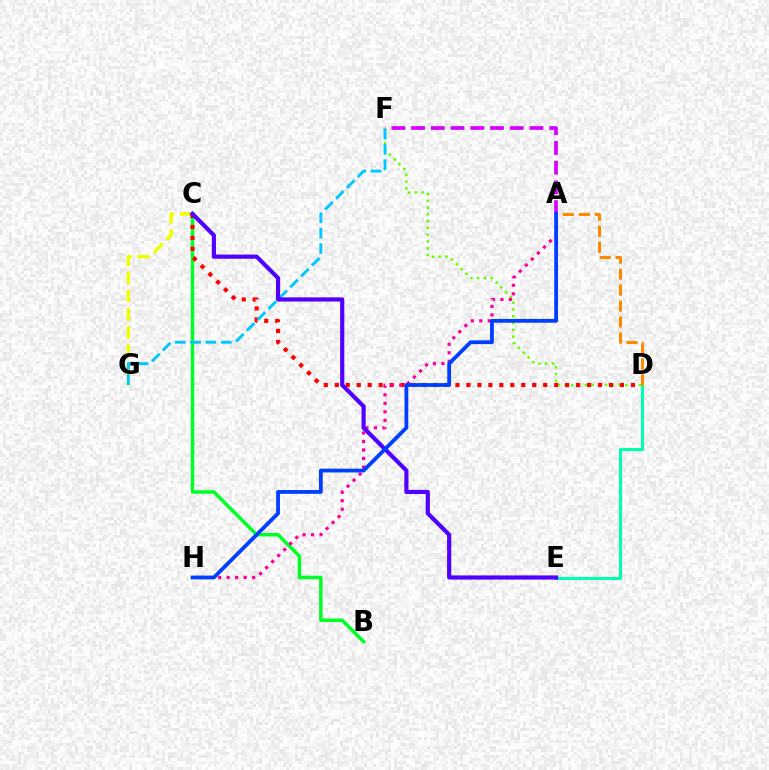{('D', 'F'): [{'color': '#66ff00', 'line_style': 'dotted', 'thickness': 1.84}], ('A', 'F'): [{'color': '#d600ff', 'line_style': 'dashed', 'thickness': 2.68}], ('C', 'G'): [{'color': '#eeff00', 'line_style': 'dashed', 'thickness': 2.47}], ('D', 'E'): [{'color': '#00ffaf', 'line_style': 'solid', 'thickness': 2.21}], ('B', 'C'): [{'color': '#00ff27', 'line_style': 'solid', 'thickness': 2.5}], ('C', 'D'): [{'color': '#ff0000', 'line_style': 'dotted', 'thickness': 2.98}], ('F', 'G'): [{'color': '#00c7ff', 'line_style': 'dashed', 'thickness': 2.09}], ('A', 'D'): [{'color': '#ff8800', 'line_style': 'dashed', 'thickness': 2.17}], ('A', 'H'): [{'color': '#ff00a0', 'line_style': 'dotted', 'thickness': 2.31}, {'color': '#003fff', 'line_style': 'solid', 'thickness': 2.73}], ('C', 'E'): [{'color': '#4f00ff', 'line_style': 'solid', 'thickness': 3.0}]}